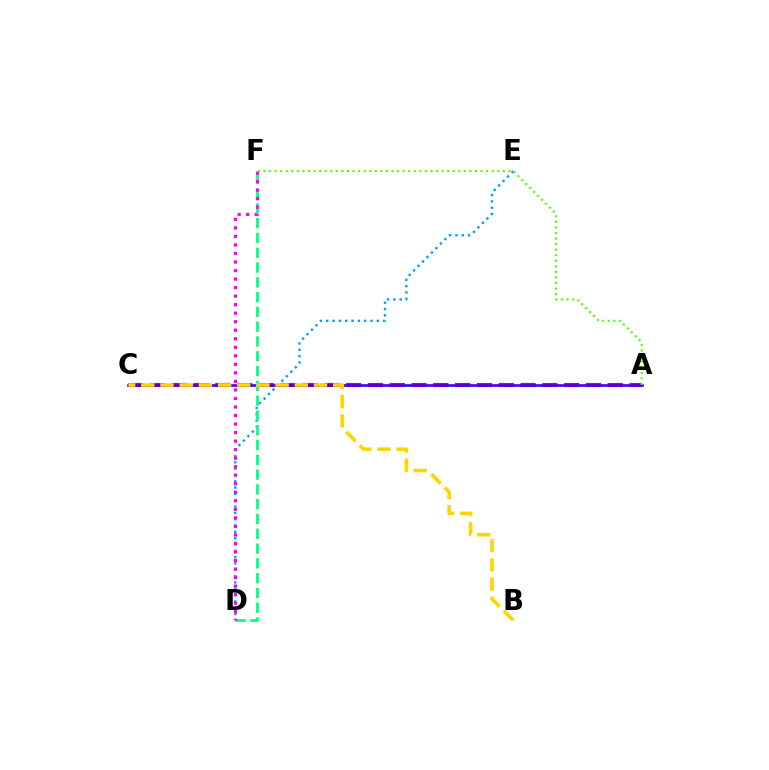{('A', 'C'): [{'color': '#ff0000', 'line_style': 'dashed', 'thickness': 2.96}, {'color': '#3700ff', 'line_style': 'solid', 'thickness': 1.88}], ('D', 'E'): [{'color': '#009eff', 'line_style': 'dotted', 'thickness': 1.72}], ('D', 'F'): [{'color': '#00ff86', 'line_style': 'dashed', 'thickness': 2.01}, {'color': '#ff00ed', 'line_style': 'dotted', 'thickness': 2.32}], ('A', 'F'): [{'color': '#4fff00', 'line_style': 'dotted', 'thickness': 1.51}], ('B', 'C'): [{'color': '#ffd500', 'line_style': 'dashed', 'thickness': 2.61}]}